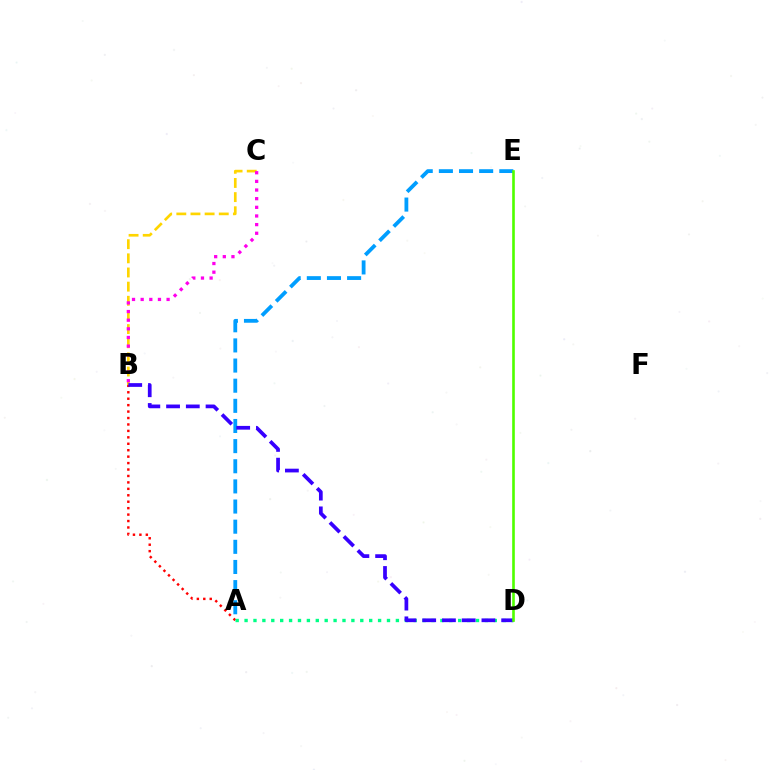{('A', 'E'): [{'color': '#009eff', 'line_style': 'dashed', 'thickness': 2.74}], ('A', 'B'): [{'color': '#ff0000', 'line_style': 'dotted', 'thickness': 1.75}], ('B', 'C'): [{'color': '#ffd500', 'line_style': 'dashed', 'thickness': 1.92}, {'color': '#ff00ed', 'line_style': 'dotted', 'thickness': 2.35}], ('A', 'D'): [{'color': '#00ff86', 'line_style': 'dotted', 'thickness': 2.42}], ('B', 'D'): [{'color': '#3700ff', 'line_style': 'dashed', 'thickness': 2.68}], ('D', 'E'): [{'color': '#4fff00', 'line_style': 'solid', 'thickness': 1.9}]}